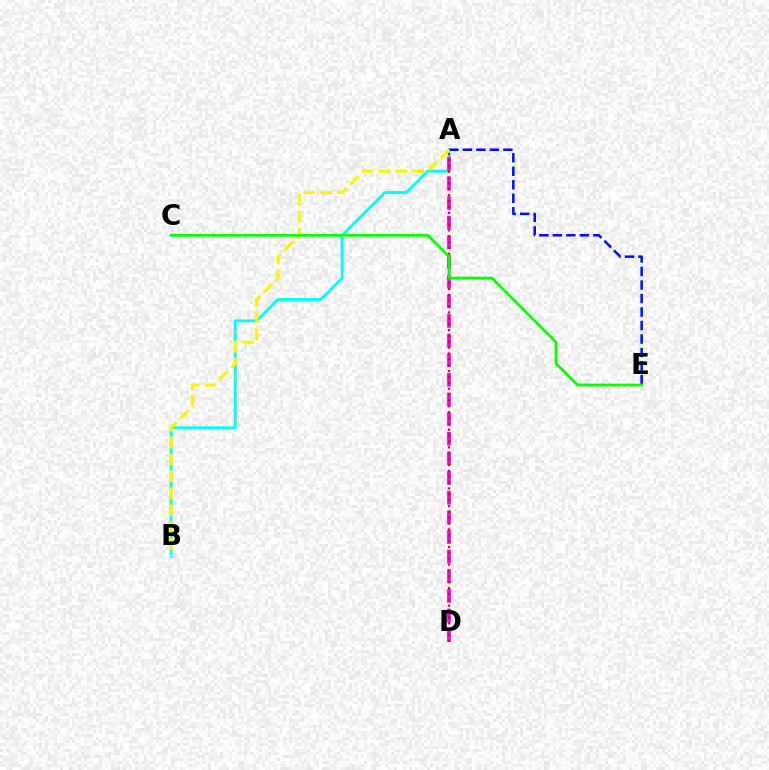{('A', 'B'): [{'color': '#00fff6', 'line_style': 'solid', 'thickness': 2.03}, {'color': '#fcf500', 'line_style': 'dashed', 'thickness': 2.29}], ('A', 'D'): [{'color': '#ee00ff', 'line_style': 'dashed', 'thickness': 2.67}, {'color': '#ff0000', 'line_style': 'dotted', 'thickness': 1.59}], ('A', 'E'): [{'color': '#0010ff', 'line_style': 'dashed', 'thickness': 1.83}], ('C', 'E'): [{'color': '#08ff00', 'line_style': 'solid', 'thickness': 2.0}]}